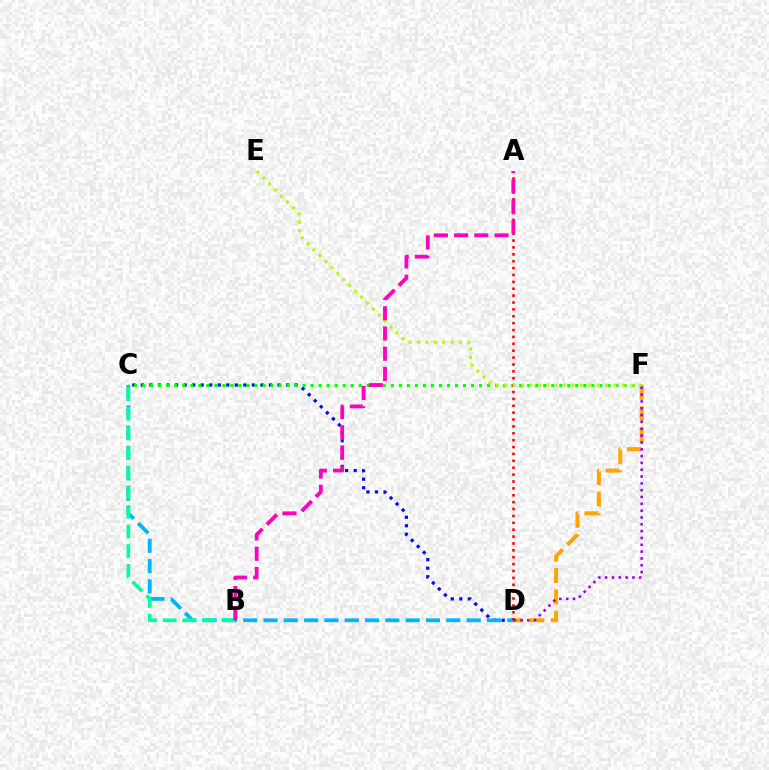{('C', 'D'): [{'color': '#0010ff', 'line_style': 'dotted', 'thickness': 2.32}, {'color': '#00b5ff', 'line_style': 'dashed', 'thickness': 2.76}], ('C', 'F'): [{'color': '#08ff00', 'line_style': 'dotted', 'thickness': 2.18}], ('D', 'F'): [{'color': '#ffa500', 'line_style': 'dashed', 'thickness': 2.9}, {'color': '#9b00ff', 'line_style': 'dotted', 'thickness': 1.85}], ('B', 'C'): [{'color': '#00ff9d', 'line_style': 'dashed', 'thickness': 2.66}], ('A', 'D'): [{'color': '#ff0000', 'line_style': 'dotted', 'thickness': 1.87}], ('E', 'F'): [{'color': '#b3ff00', 'line_style': 'dotted', 'thickness': 2.28}], ('A', 'B'): [{'color': '#ff00bd', 'line_style': 'dashed', 'thickness': 2.75}]}